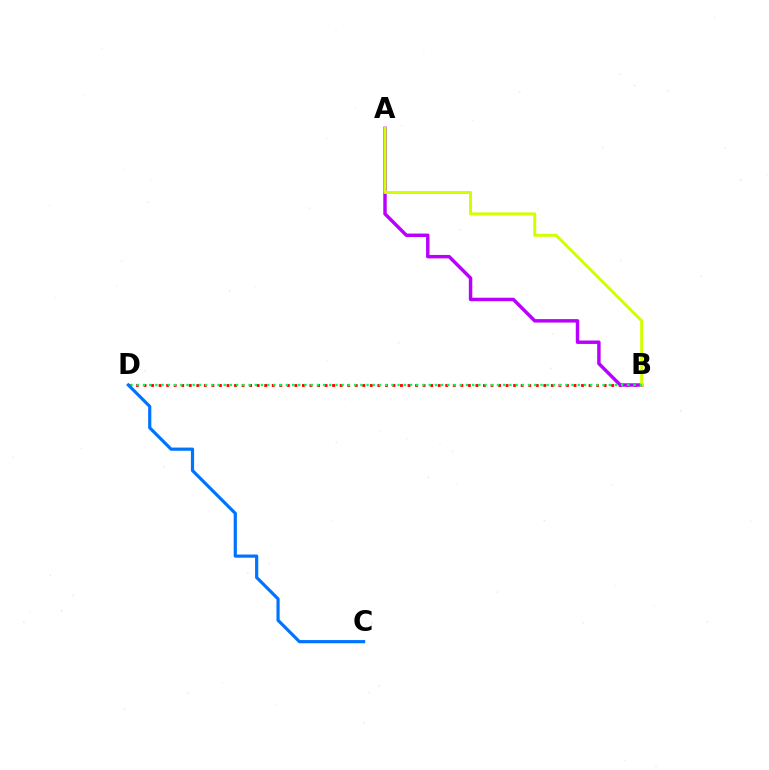{('B', 'D'): [{'color': '#ff0000', 'line_style': 'dotted', 'thickness': 2.05}, {'color': '#00ff5c', 'line_style': 'dotted', 'thickness': 1.69}], ('A', 'B'): [{'color': '#b900ff', 'line_style': 'solid', 'thickness': 2.48}, {'color': '#d1ff00', 'line_style': 'solid', 'thickness': 2.15}], ('C', 'D'): [{'color': '#0074ff', 'line_style': 'solid', 'thickness': 2.29}]}